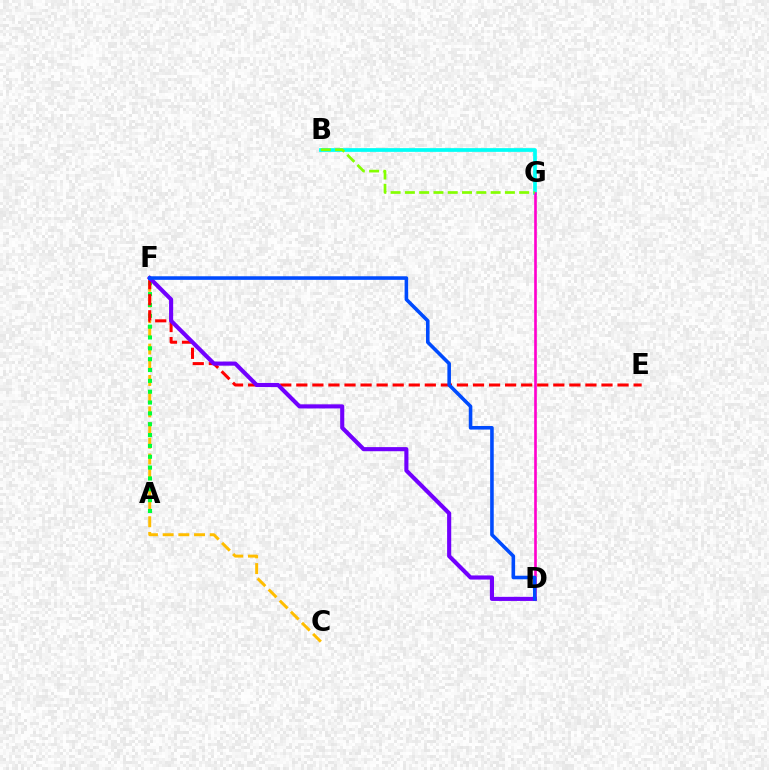{('B', 'G'): [{'color': '#00fff6', 'line_style': 'solid', 'thickness': 2.68}, {'color': '#84ff00', 'line_style': 'dashed', 'thickness': 1.94}], ('D', 'G'): [{'color': '#ff00cf', 'line_style': 'solid', 'thickness': 1.9}], ('C', 'F'): [{'color': '#ffbd00', 'line_style': 'dashed', 'thickness': 2.13}], ('A', 'F'): [{'color': '#00ff39', 'line_style': 'dotted', 'thickness': 2.95}], ('E', 'F'): [{'color': '#ff0000', 'line_style': 'dashed', 'thickness': 2.18}], ('D', 'F'): [{'color': '#7200ff', 'line_style': 'solid', 'thickness': 2.96}, {'color': '#004bff', 'line_style': 'solid', 'thickness': 2.58}]}